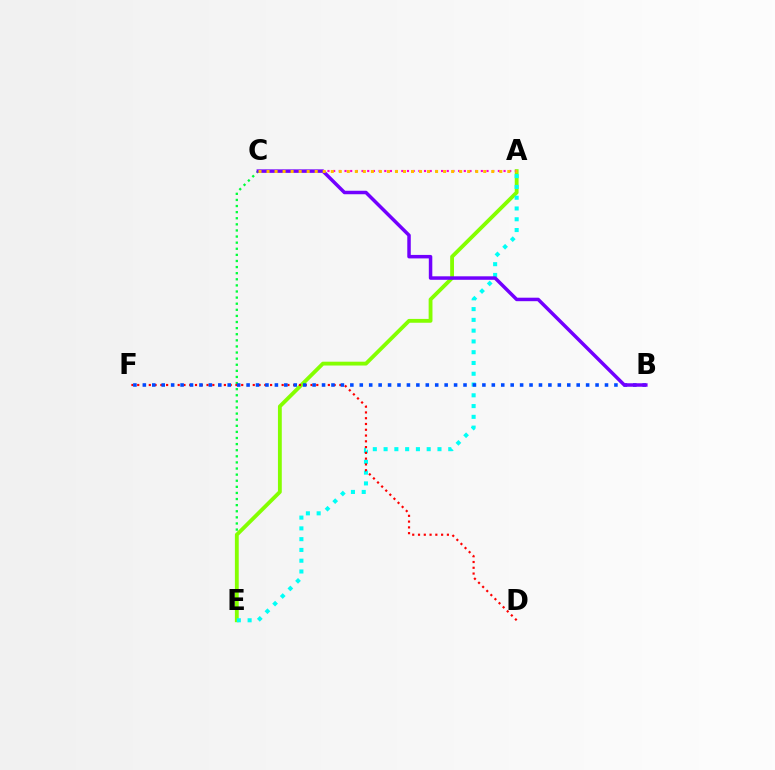{('C', 'E'): [{'color': '#00ff39', 'line_style': 'dotted', 'thickness': 1.66}], ('A', 'E'): [{'color': '#84ff00', 'line_style': 'solid', 'thickness': 2.76}, {'color': '#00fff6', 'line_style': 'dotted', 'thickness': 2.93}], ('D', 'F'): [{'color': '#ff0000', 'line_style': 'dotted', 'thickness': 1.57}], ('A', 'C'): [{'color': '#ff00cf', 'line_style': 'dotted', 'thickness': 1.54}, {'color': '#ffbd00', 'line_style': 'dotted', 'thickness': 2.18}], ('B', 'F'): [{'color': '#004bff', 'line_style': 'dotted', 'thickness': 2.56}], ('B', 'C'): [{'color': '#7200ff', 'line_style': 'solid', 'thickness': 2.51}]}